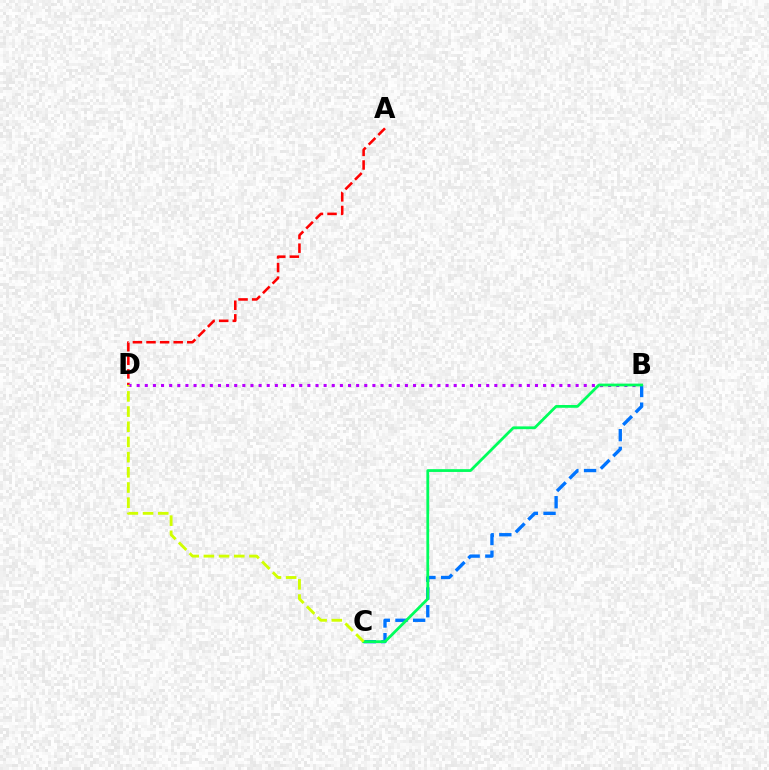{('A', 'D'): [{'color': '#ff0000', 'line_style': 'dashed', 'thickness': 1.85}], ('B', 'D'): [{'color': '#b900ff', 'line_style': 'dotted', 'thickness': 2.21}], ('B', 'C'): [{'color': '#0074ff', 'line_style': 'dashed', 'thickness': 2.4}, {'color': '#00ff5c', 'line_style': 'solid', 'thickness': 2.0}], ('C', 'D'): [{'color': '#d1ff00', 'line_style': 'dashed', 'thickness': 2.06}]}